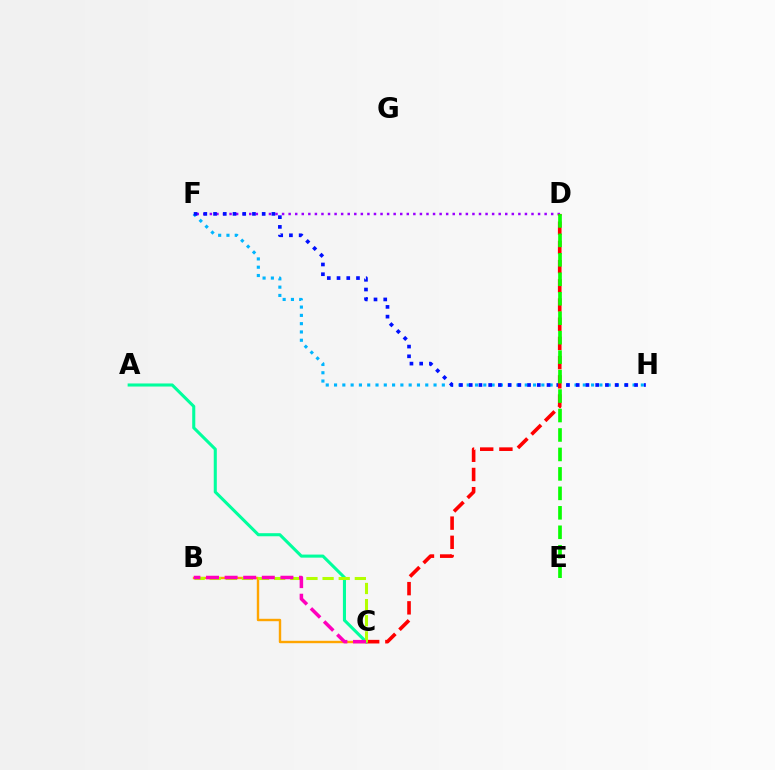{('D', 'F'): [{'color': '#9b00ff', 'line_style': 'dotted', 'thickness': 1.78}], ('F', 'H'): [{'color': '#00b5ff', 'line_style': 'dotted', 'thickness': 2.25}, {'color': '#0010ff', 'line_style': 'dotted', 'thickness': 2.64}], ('B', 'C'): [{'color': '#ffa500', 'line_style': 'solid', 'thickness': 1.73}, {'color': '#b3ff00', 'line_style': 'dashed', 'thickness': 2.19}, {'color': '#ff00bd', 'line_style': 'dashed', 'thickness': 2.53}], ('C', 'D'): [{'color': '#ff0000', 'line_style': 'dashed', 'thickness': 2.61}], ('A', 'C'): [{'color': '#00ff9d', 'line_style': 'solid', 'thickness': 2.21}], ('D', 'E'): [{'color': '#08ff00', 'line_style': 'dashed', 'thickness': 2.64}]}